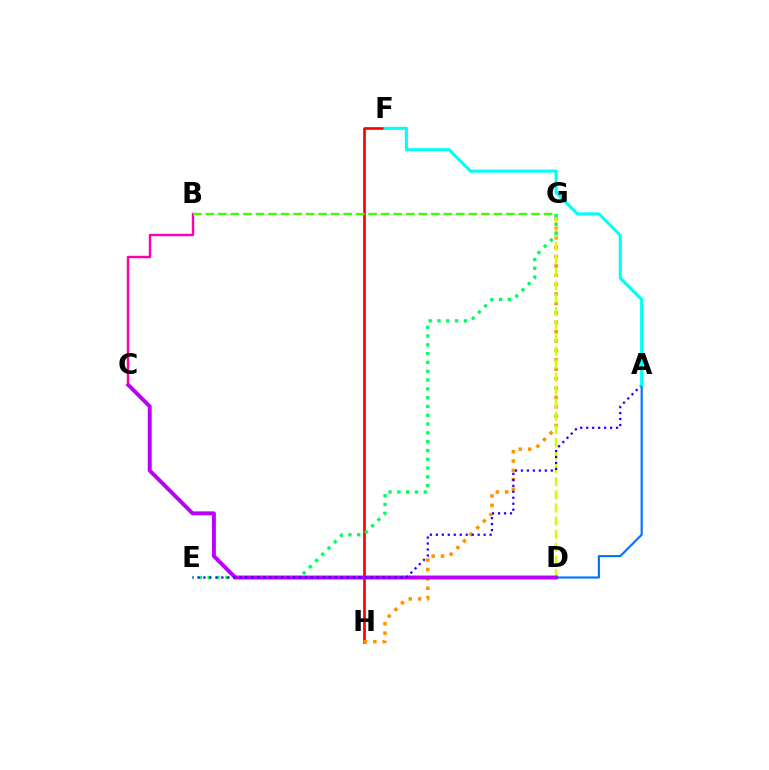{('F', 'H'): [{'color': '#ff0000', 'line_style': 'solid', 'thickness': 1.93}], ('G', 'H'): [{'color': '#ff9400', 'line_style': 'dotted', 'thickness': 2.55}], ('D', 'G'): [{'color': '#d1ff00', 'line_style': 'dashed', 'thickness': 1.78}], ('A', 'D'): [{'color': '#0074ff', 'line_style': 'solid', 'thickness': 1.55}], ('E', 'G'): [{'color': '#00ff5c', 'line_style': 'dotted', 'thickness': 2.39}], ('B', 'C'): [{'color': '#ff00ac', 'line_style': 'solid', 'thickness': 1.74}], ('C', 'D'): [{'color': '#b900ff', 'line_style': 'solid', 'thickness': 2.83}], ('B', 'G'): [{'color': '#3dff00', 'line_style': 'dashed', 'thickness': 1.7}], ('A', 'E'): [{'color': '#2500ff', 'line_style': 'dotted', 'thickness': 1.62}], ('A', 'F'): [{'color': '#00fff6', 'line_style': 'solid', 'thickness': 2.21}]}